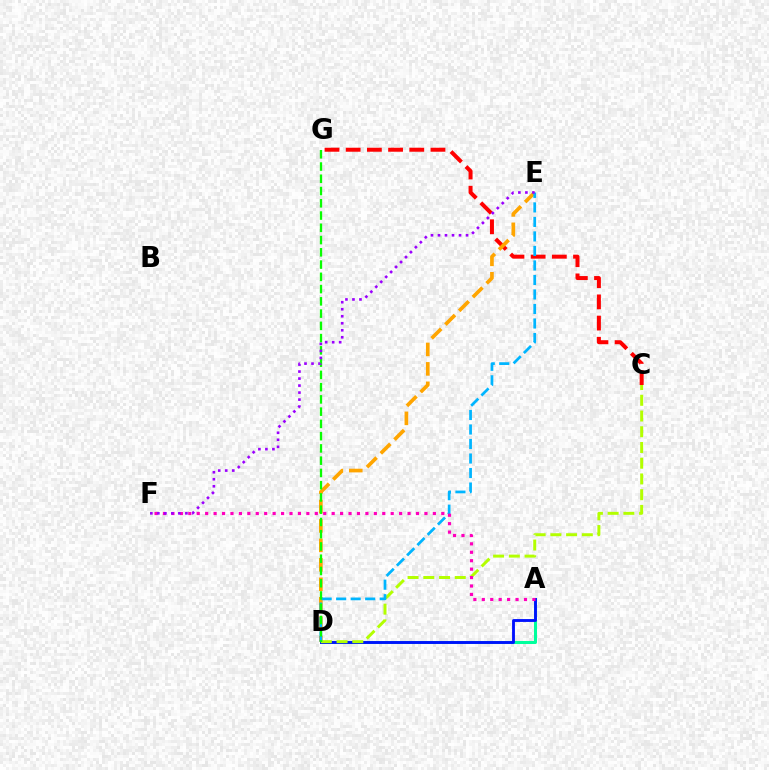{('A', 'D'): [{'color': '#00ff9d', 'line_style': 'solid', 'thickness': 2.18}, {'color': '#0010ff', 'line_style': 'solid', 'thickness': 2.05}], ('C', 'G'): [{'color': '#ff0000', 'line_style': 'dashed', 'thickness': 2.88}], ('D', 'E'): [{'color': '#ffa500', 'line_style': 'dashed', 'thickness': 2.64}, {'color': '#00b5ff', 'line_style': 'dashed', 'thickness': 1.97}], ('C', 'D'): [{'color': '#b3ff00', 'line_style': 'dashed', 'thickness': 2.14}], ('D', 'G'): [{'color': '#08ff00', 'line_style': 'dashed', 'thickness': 1.66}], ('A', 'F'): [{'color': '#ff00bd', 'line_style': 'dotted', 'thickness': 2.29}], ('E', 'F'): [{'color': '#9b00ff', 'line_style': 'dotted', 'thickness': 1.9}]}